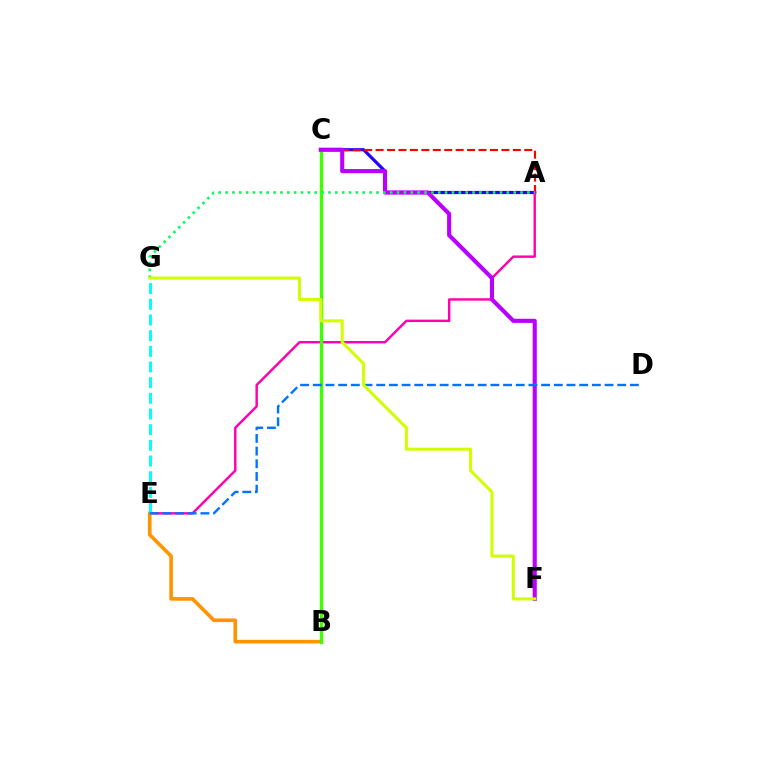{('A', 'C'): [{'color': '#2500ff', 'line_style': 'solid', 'thickness': 2.29}, {'color': '#ff0000', 'line_style': 'dashed', 'thickness': 1.55}], ('A', 'E'): [{'color': '#ff00ac', 'line_style': 'solid', 'thickness': 1.74}], ('B', 'E'): [{'color': '#ff9400', 'line_style': 'solid', 'thickness': 2.61}], ('B', 'C'): [{'color': '#3dff00', 'line_style': 'solid', 'thickness': 2.42}], ('C', 'F'): [{'color': '#b900ff', 'line_style': 'solid', 'thickness': 2.96}], ('E', 'G'): [{'color': '#00fff6', 'line_style': 'dashed', 'thickness': 2.13}], ('A', 'G'): [{'color': '#00ff5c', 'line_style': 'dotted', 'thickness': 1.86}], ('D', 'E'): [{'color': '#0074ff', 'line_style': 'dashed', 'thickness': 1.72}], ('F', 'G'): [{'color': '#d1ff00', 'line_style': 'solid', 'thickness': 2.19}]}